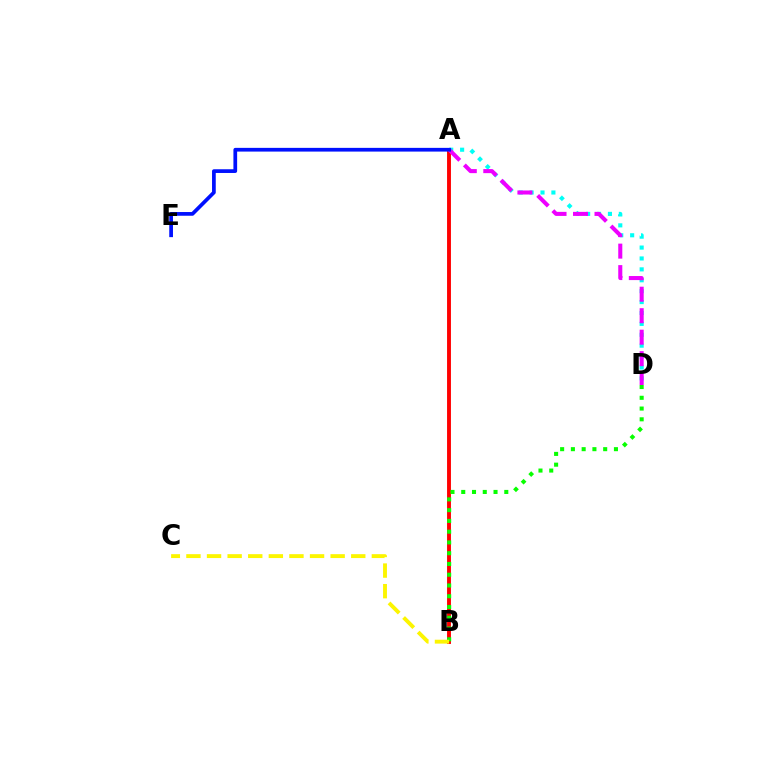{('A', 'D'): [{'color': '#00fff6', 'line_style': 'dotted', 'thickness': 2.96}, {'color': '#ee00ff', 'line_style': 'dashed', 'thickness': 2.92}], ('A', 'B'): [{'color': '#ff0000', 'line_style': 'solid', 'thickness': 2.8}], ('B', 'D'): [{'color': '#08ff00', 'line_style': 'dotted', 'thickness': 2.92}], ('B', 'C'): [{'color': '#fcf500', 'line_style': 'dashed', 'thickness': 2.8}], ('A', 'E'): [{'color': '#0010ff', 'line_style': 'solid', 'thickness': 2.68}]}